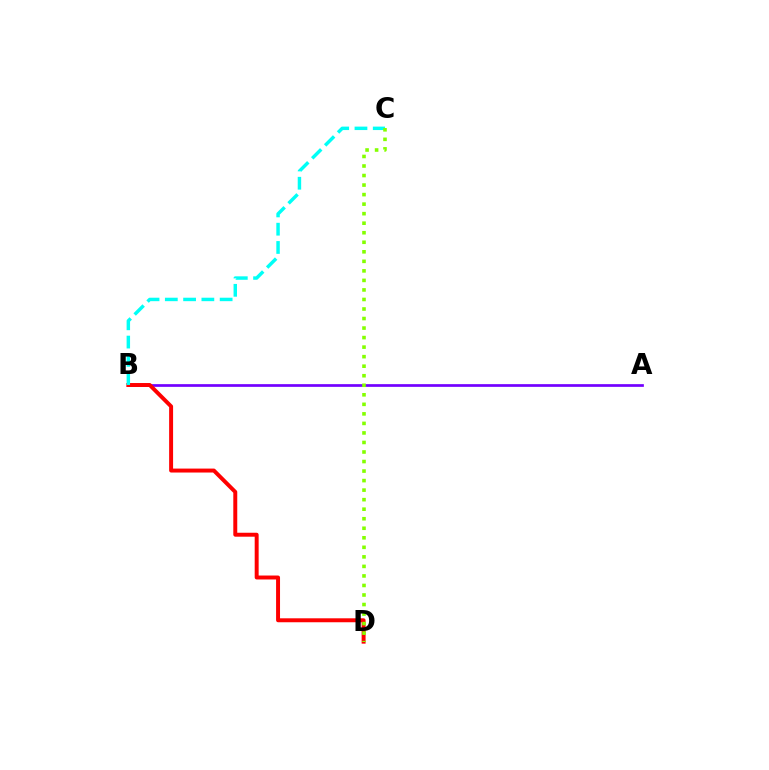{('A', 'B'): [{'color': '#7200ff', 'line_style': 'solid', 'thickness': 1.95}], ('B', 'D'): [{'color': '#ff0000', 'line_style': 'solid', 'thickness': 2.85}], ('B', 'C'): [{'color': '#00fff6', 'line_style': 'dashed', 'thickness': 2.48}], ('C', 'D'): [{'color': '#84ff00', 'line_style': 'dotted', 'thickness': 2.59}]}